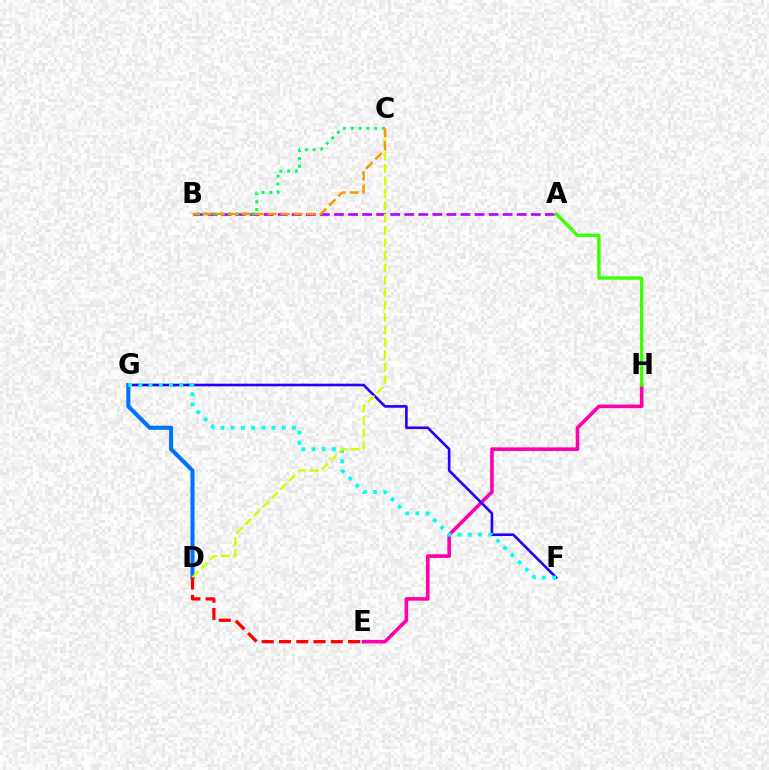{('E', 'H'): [{'color': '#ff00ac', 'line_style': 'solid', 'thickness': 2.59}], ('A', 'B'): [{'color': '#b900ff', 'line_style': 'dashed', 'thickness': 1.91}], ('F', 'G'): [{'color': '#2500ff', 'line_style': 'solid', 'thickness': 1.89}, {'color': '#00fff6', 'line_style': 'dotted', 'thickness': 2.78}], ('D', 'G'): [{'color': '#0074ff', 'line_style': 'solid', 'thickness': 2.94}], ('C', 'D'): [{'color': '#d1ff00', 'line_style': 'dashed', 'thickness': 1.69}], ('B', 'C'): [{'color': '#00ff5c', 'line_style': 'dotted', 'thickness': 2.12}, {'color': '#ff9400', 'line_style': 'dashed', 'thickness': 1.77}], ('A', 'H'): [{'color': '#3dff00', 'line_style': 'solid', 'thickness': 2.41}], ('D', 'E'): [{'color': '#ff0000', 'line_style': 'dashed', 'thickness': 2.35}]}